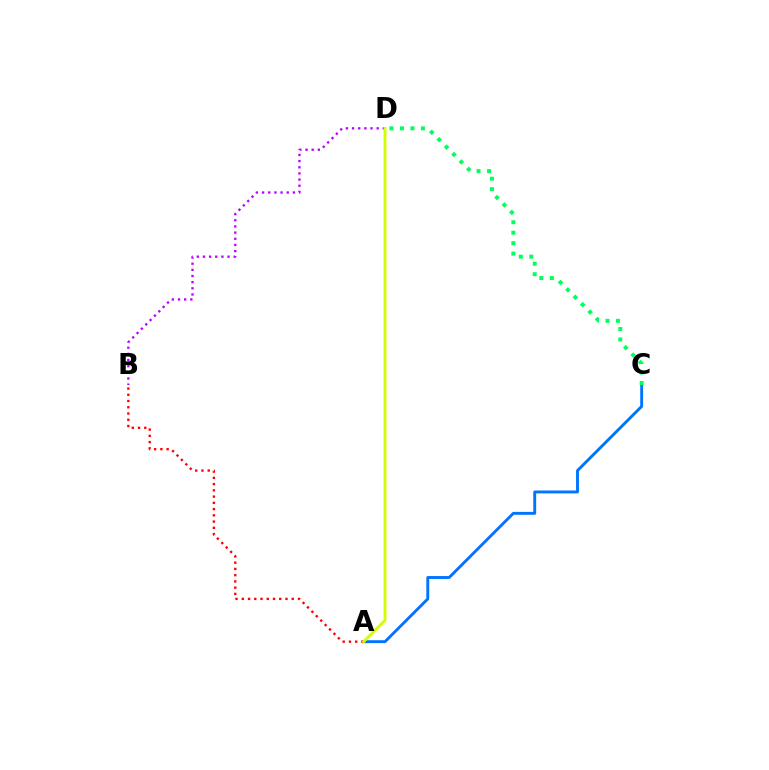{('A', 'C'): [{'color': '#0074ff', 'line_style': 'solid', 'thickness': 2.08}], ('A', 'B'): [{'color': '#ff0000', 'line_style': 'dotted', 'thickness': 1.7}], ('C', 'D'): [{'color': '#00ff5c', 'line_style': 'dotted', 'thickness': 2.85}], ('B', 'D'): [{'color': '#b900ff', 'line_style': 'dotted', 'thickness': 1.67}], ('A', 'D'): [{'color': '#d1ff00', 'line_style': 'solid', 'thickness': 2.06}]}